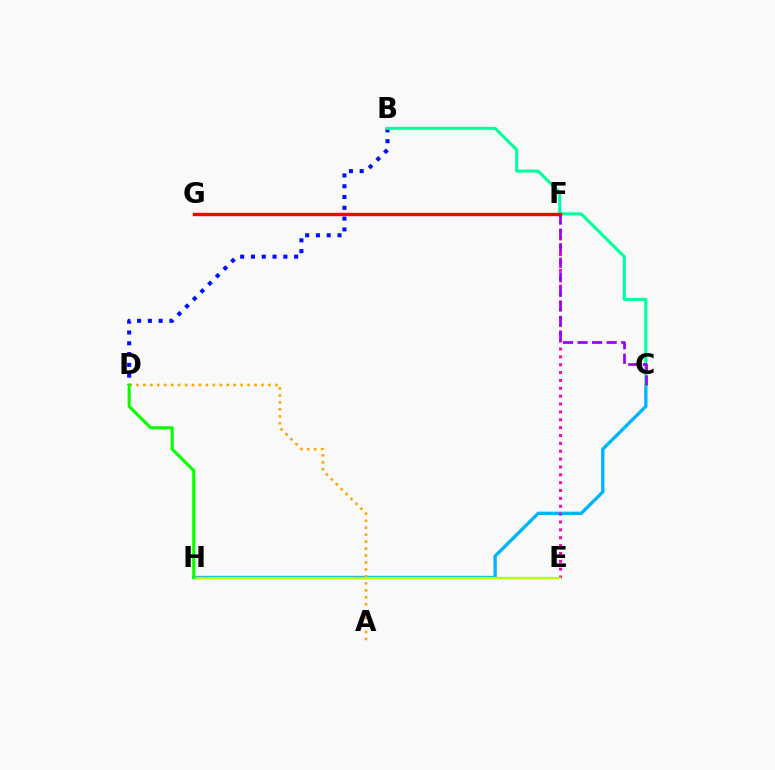{('C', 'H'): [{'color': '#00b5ff', 'line_style': 'solid', 'thickness': 2.4}], ('E', 'F'): [{'color': '#ff00bd', 'line_style': 'dotted', 'thickness': 2.14}], ('A', 'D'): [{'color': '#ffa500', 'line_style': 'dotted', 'thickness': 1.89}], ('B', 'D'): [{'color': '#0010ff', 'line_style': 'dotted', 'thickness': 2.93}], ('B', 'C'): [{'color': '#00ff9d', 'line_style': 'solid', 'thickness': 2.19}], ('E', 'H'): [{'color': '#b3ff00', 'line_style': 'solid', 'thickness': 1.67}], ('D', 'H'): [{'color': '#08ff00', 'line_style': 'solid', 'thickness': 2.23}], ('C', 'F'): [{'color': '#9b00ff', 'line_style': 'dashed', 'thickness': 1.98}], ('F', 'G'): [{'color': '#ff0000', 'line_style': 'solid', 'thickness': 2.43}]}